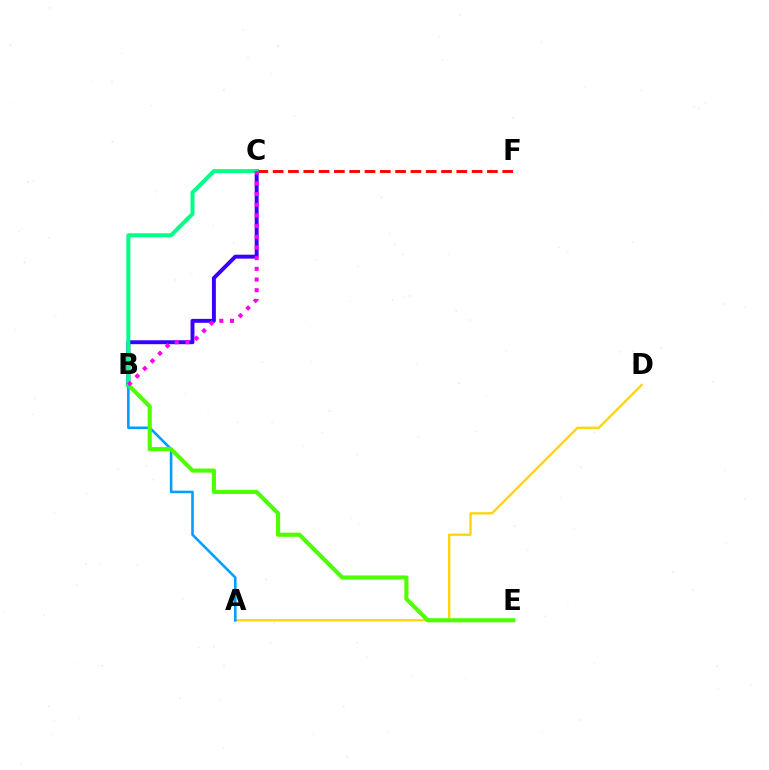{('B', 'C'): [{'color': '#3700ff', 'line_style': 'solid', 'thickness': 2.82}, {'color': '#00ff86', 'line_style': 'solid', 'thickness': 2.87}, {'color': '#ff00ed', 'line_style': 'dotted', 'thickness': 2.9}], ('C', 'F'): [{'color': '#ff0000', 'line_style': 'dashed', 'thickness': 2.08}], ('A', 'D'): [{'color': '#ffd500', 'line_style': 'solid', 'thickness': 1.64}], ('A', 'B'): [{'color': '#009eff', 'line_style': 'solid', 'thickness': 1.86}], ('B', 'E'): [{'color': '#4fff00', 'line_style': 'solid', 'thickness': 2.97}]}